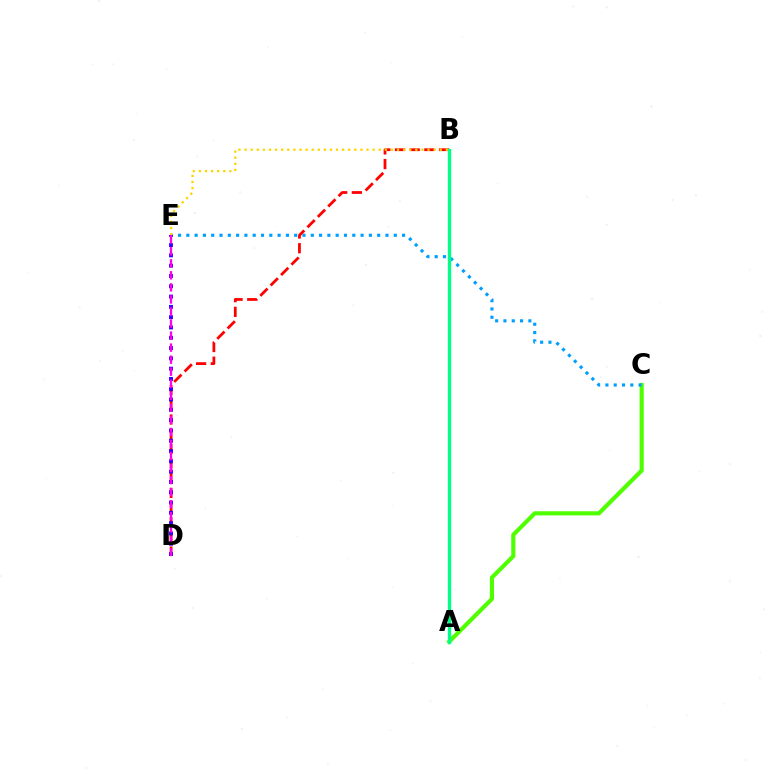{('A', 'C'): [{'color': '#4fff00', 'line_style': 'solid', 'thickness': 2.99}], ('C', 'E'): [{'color': '#009eff', 'line_style': 'dotted', 'thickness': 2.25}], ('B', 'D'): [{'color': '#ff0000', 'line_style': 'dashed', 'thickness': 1.99}], ('D', 'E'): [{'color': '#3700ff', 'line_style': 'dotted', 'thickness': 2.8}, {'color': '#ff00ed', 'line_style': 'dashed', 'thickness': 1.64}], ('B', 'E'): [{'color': '#ffd500', 'line_style': 'dotted', 'thickness': 1.66}], ('A', 'B'): [{'color': '#00ff86', 'line_style': 'solid', 'thickness': 2.42}]}